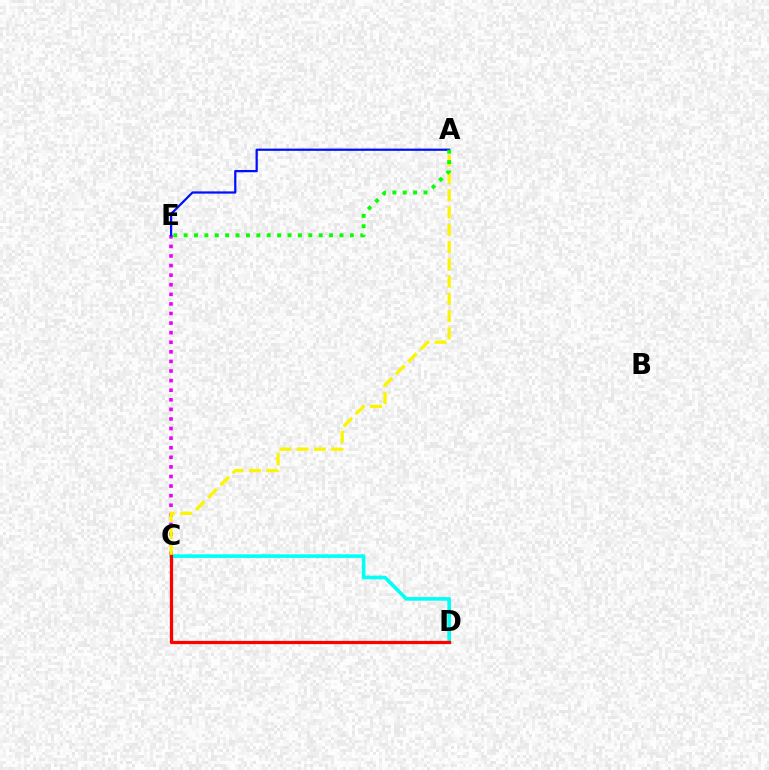{('C', 'D'): [{'color': '#00fff6', 'line_style': 'solid', 'thickness': 2.61}, {'color': '#ff0000', 'line_style': 'solid', 'thickness': 2.34}], ('C', 'E'): [{'color': '#ee00ff', 'line_style': 'dotted', 'thickness': 2.6}], ('A', 'C'): [{'color': '#fcf500', 'line_style': 'dashed', 'thickness': 2.35}], ('A', 'E'): [{'color': '#0010ff', 'line_style': 'solid', 'thickness': 1.61}, {'color': '#08ff00', 'line_style': 'dotted', 'thickness': 2.82}]}